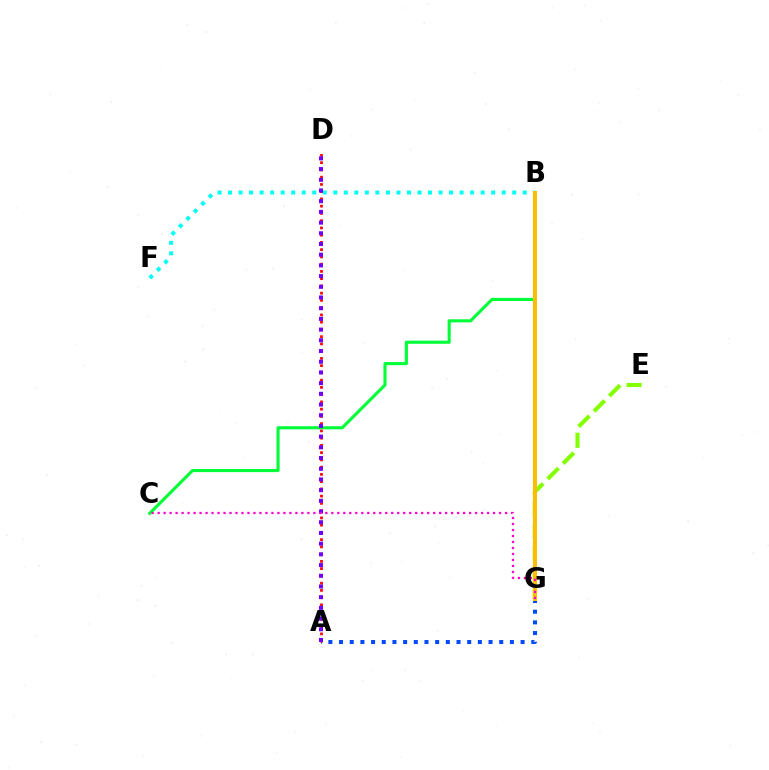{('B', 'C'): [{'color': '#00ff39', 'line_style': 'solid', 'thickness': 2.23}], ('E', 'G'): [{'color': '#84ff00', 'line_style': 'dashed', 'thickness': 2.95}], ('B', 'F'): [{'color': '#00fff6', 'line_style': 'dotted', 'thickness': 2.86}], ('A', 'G'): [{'color': '#004bff', 'line_style': 'dotted', 'thickness': 2.9}], ('A', 'D'): [{'color': '#ff0000', 'line_style': 'dotted', 'thickness': 1.97}, {'color': '#7200ff', 'line_style': 'dotted', 'thickness': 2.91}], ('B', 'G'): [{'color': '#ffbd00', 'line_style': 'solid', 'thickness': 2.91}], ('C', 'G'): [{'color': '#ff00cf', 'line_style': 'dotted', 'thickness': 1.63}]}